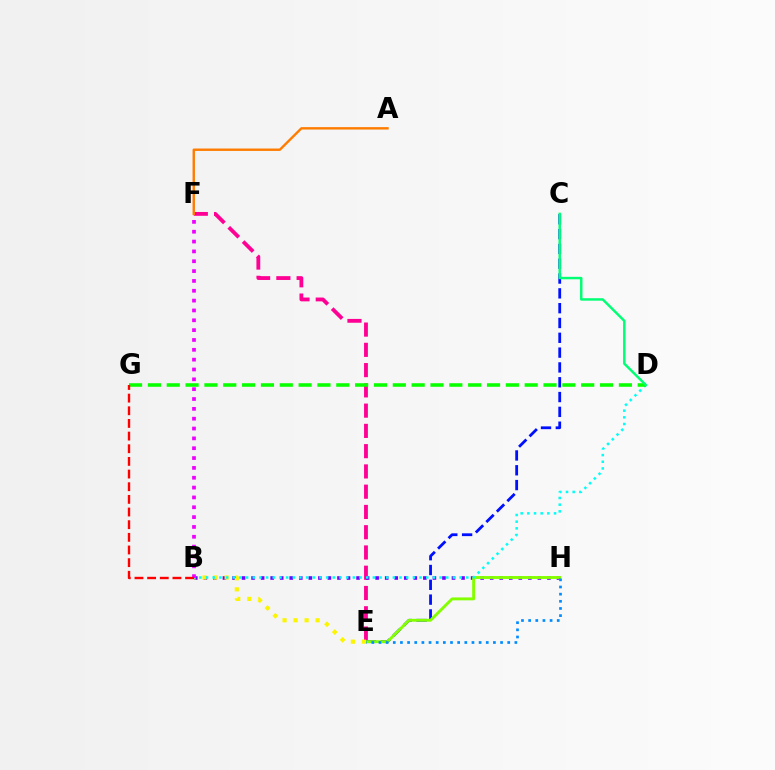{('E', 'F'): [{'color': '#ff0094', 'line_style': 'dashed', 'thickness': 2.75}], ('B', 'H'): [{'color': '#7200ff', 'line_style': 'dotted', 'thickness': 2.59}], ('C', 'E'): [{'color': '#0010ff', 'line_style': 'dashed', 'thickness': 2.01}], ('E', 'H'): [{'color': '#84ff00', 'line_style': 'solid', 'thickness': 2.08}, {'color': '#008cff', 'line_style': 'dotted', 'thickness': 1.94}], ('B', 'E'): [{'color': '#fcf500', 'line_style': 'dotted', 'thickness': 2.99}], ('B', 'D'): [{'color': '#00fff6', 'line_style': 'dotted', 'thickness': 1.81}], ('A', 'F'): [{'color': '#ff7c00', 'line_style': 'solid', 'thickness': 1.73}], ('B', 'F'): [{'color': '#ee00ff', 'line_style': 'dotted', 'thickness': 2.67}], ('D', 'G'): [{'color': '#08ff00', 'line_style': 'dashed', 'thickness': 2.56}], ('B', 'G'): [{'color': '#ff0000', 'line_style': 'dashed', 'thickness': 1.72}], ('C', 'D'): [{'color': '#00ff74', 'line_style': 'solid', 'thickness': 1.77}]}